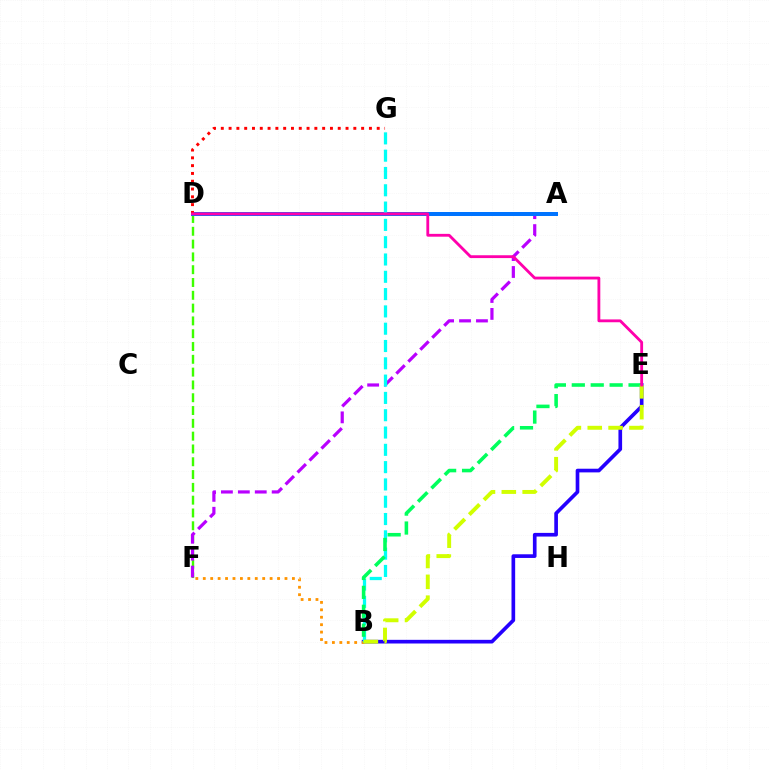{('D', 'F'): [{'color': '#3dff00', 'line_style': 'dashed', 'thickness': 1.74}], ('A', 'F'): [{'color': '#b900ff', 'line_style': 'dashed', 'thickness': 2.3}], ('A', 'D'): [{'color': '#0074ff', 'line_style': 'solid', 'thickness': 2.87}], ('B', 'E'): [{'color': '#2500ff', 'line_style': 'solid', 'thickness': 2.64}, {'color': '#00ff5c', 'line_style': 'dashed', 'thickness': 2.57}, {'color': '#d1ff00', 'line_style': 'dashed', 'thickness': 2.83}], ('D', 'G'): [{'color': '#ff0000', 'line_style': 'dotted', 'thickness': 2.12}], ('B', 'F'): [{'color': '#ff9400', 'line_style': 'dotted', 'thickness': 2.02}], ('B', 'G'): [{'color': '#00fff6', 'line_style': 'dashed', 'thickness': 2.35}], ('D', 'E'): [{'color': '#ff00ac', 'line_style': 'solid', 'thickness': 2.04}]}